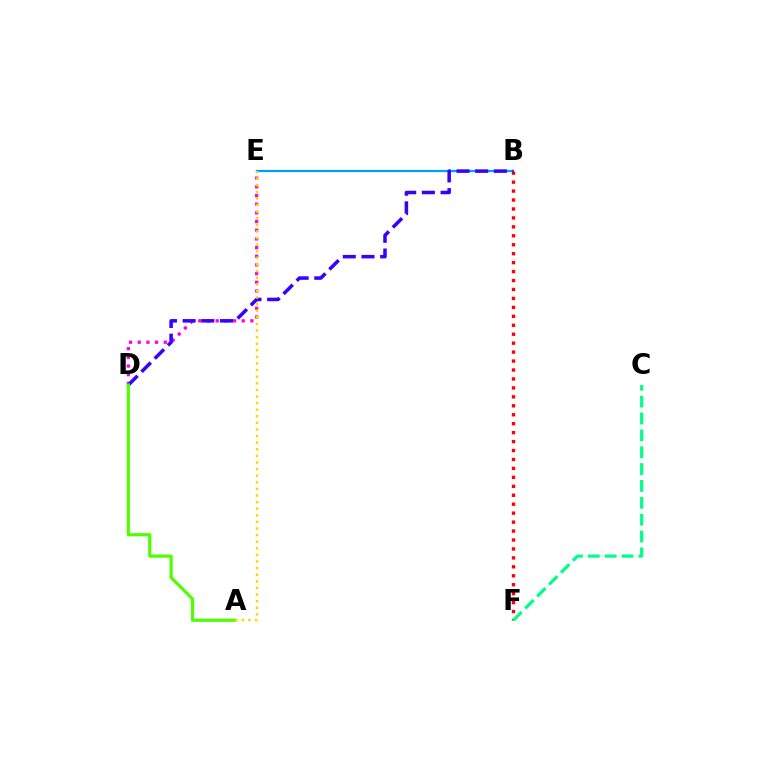{('D', 'E'): [{'color': '#ff00ed', 'line_style': 'dotted', 'thickness': 2.36}], ('B', 'E'): [{'color': '#009eff', 'line_style': 'solid', 'thickness': 1.62}], ('B', 'F'): [{'color': '#ff0000', 'line_style': 'dotted', 'thickness': 2.43}], ('B', 'D'): [{'color': '#3700ff', 'line_style': 'dashed', 'thickness': 2.54}], ('C', 'F'): [{'color': '#00ff86', 'line_style': 'dashed', 'thickness': 2.29}], ('A', 'D'): [{'color': '#4fff00', 'line_style': 'solid', 'thickness': 2.28}], ('A', 'E'): [{'color': '#ffd500', 'line_style': 'dotted', 'thickness': 1.79}]}